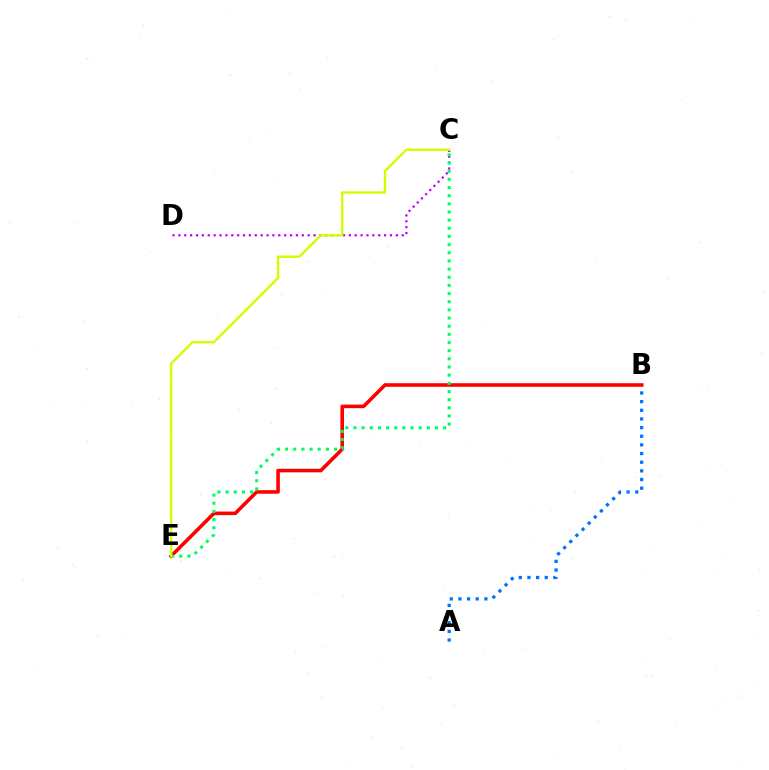{('A', 'B'): [{'color': '#0074ff', 'line_style': 'dotted', 'thickness': 2.35}], ('B', 'E'): [{'color': '#ff0000', 'line_style': 'solid', 'thickness': 2.57}], ('C', 'D'): [{'color': '#b900ff', 'line_style': 'dotted', 'thickness': 1.6}], ('C', 'E'): [{'color': '#00ff5c', 'line_style': 'dotted', 'thickness': 2.22}, {'color': '#d1ff00', 'line_style': 'solid', 'thickness': 1.73}]}